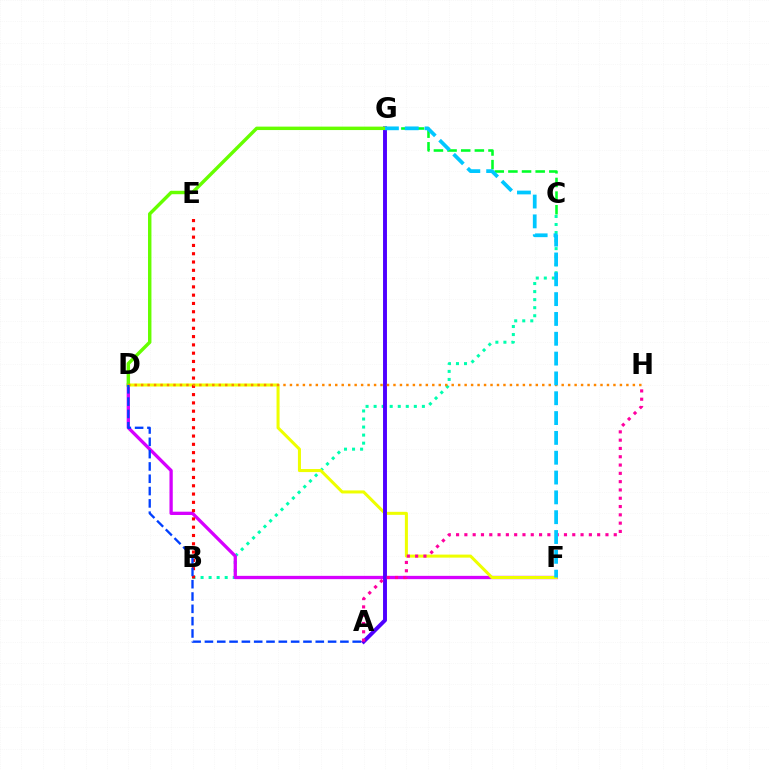{('B', 'C'): [{'color': '#00ffaf', 'line_style': 'dotted', 'thickness': 2.19}], ('D', 'F'): [{'color': '#d600ff', 'line_style': 'solid', 'thickness': 2.37}, {'color': '#eeff00', 'line_style': 'solid', 'thickness': 2.19}], ('C', 'G'): [{'color': '#00ff27', 'line_style': 'dashed', 'thickness': 1.85}], ('A', 'G'): [{'color': '#4f00ff', 'line_style': 'solid', 'thickness': 2.82}], ('A', 'H'): [{'color': '#ff00a0', 'line_style': 'dotted', 'thickness': 2.25}], ('D', 'G'): [{'color': '#66ff00', 'line_style': 'solid', 'thickness': 2.47}], ('B', 'E'): [{'color': '#ff0000', 'line_style': 'dotted', 'thickness': 2.25}], ('D', 'H'): [{'color': '#ff8800', 'line_style': 'dotted', 'thickness': 1.76}], ('F', 'G'): [{'color': '#00c7ff', 'line_style': 'dashed', 'thickness': 2.69}], ('A', 'D'): [{'color': '#003fff', 'line_style': 'dashed', 'thickness': 1.67}]}